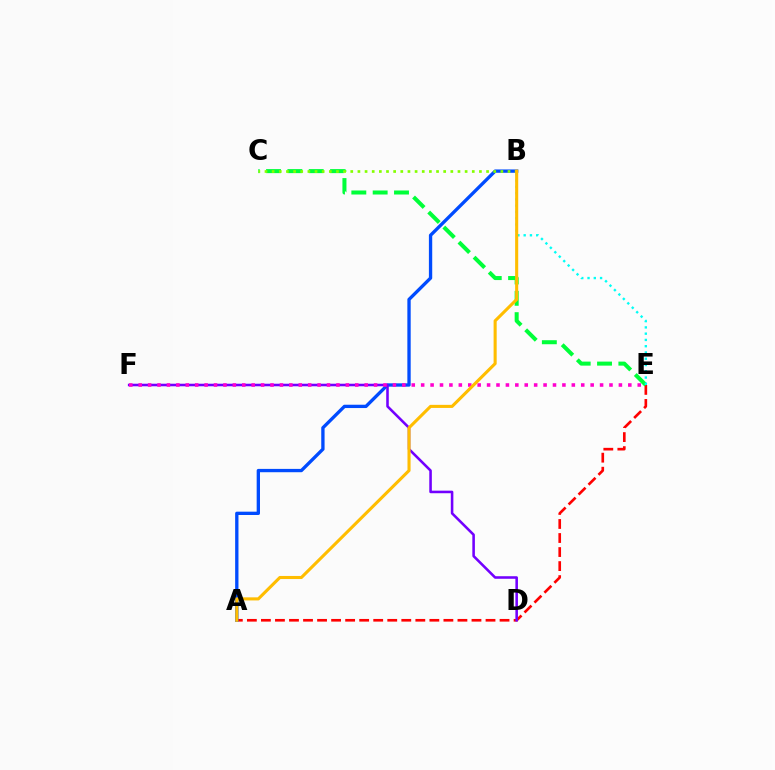{('A', 'E'): [{'color': '#ff0000', 'line_style': 'dashed', 'thickness': 1.91}], ('A', 'B'): [{'color': '#004bff', 'line_style': 'solid', 'thickness': 2.39}, {'color': '#ffbd00', 'line_style': 'solid', 'thickness': 2.22}], ('D', 'F'): [{'color': '#7200ff', 'line_style': 'solid', 'thickness': 1.85}], ('C', 'E'): [{'color': '#00ff39', 'line_style': 'dashed', 'thickness': 2.9}], ('E', 'F'): [{'color': '#ff00cf', 'line_style': 'dotted', 'thickness': 2.56}], ('B', 'C'): [{'color': '#84ff00', 'line_style': 'dotted', 'thickness': 1.94}], ('B', 'E'): [{'color': '#00fff6', 'line_style': 'dotted', 'thickness': 1.7}]}